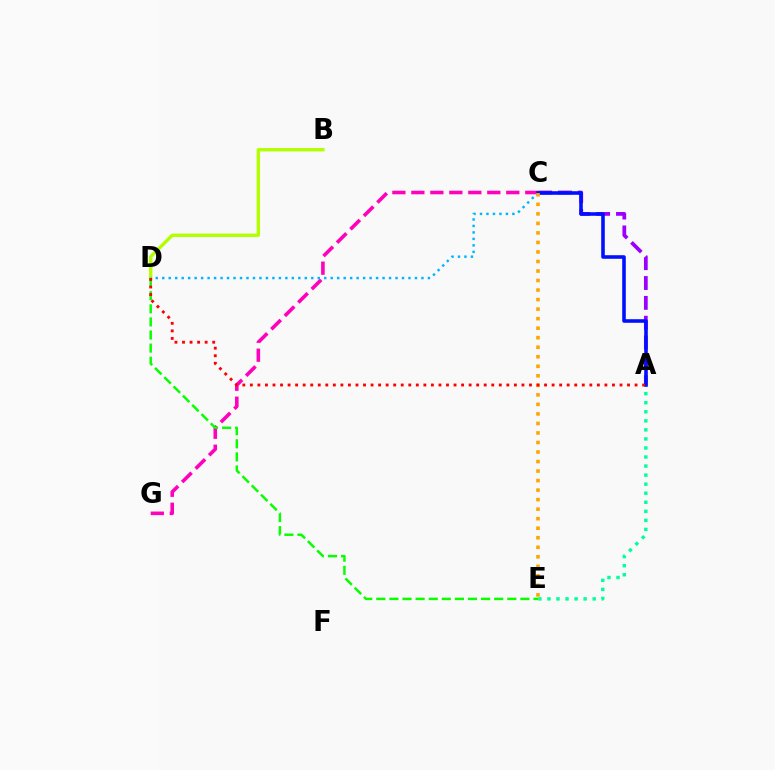{('C', 'G'): [{'color': '#ff00bd', 'line_style': 'dashed', 'thickness': 2.58}], ('B', 'D'): [{'color': '#b3ff00', 'line_style': 'solid', 'thickness': 2.42}], ('A', 'E'): [{'color': '#00ff9d', 'line_style': 'dotted', 'thickness': 2.46}], ('C', 'D'): [{'color': '#00b5ff', 'line_style': 'dotted', 'thickness': 1.76}], ('A', 'C'): [{'color': '#9b00ff', 'line_style': 'dashed', 'thickness': 2.7}, {'color': '#0010ff', 'line_style': 'solid', 'thickness': 2.57}], ('D', 'E'): [{'color': '#08ff00', 'line_style': 'dashed', 'thickness': 1.78}], ('C', 'E'): [{'color': '#ffa500', 'line_style': 'dotted', 'thickness': 2.59}], ('A', 'D'): [{'color': '#ff0000', 'line_style': 'dotted', 'thickness': 2.05}]}